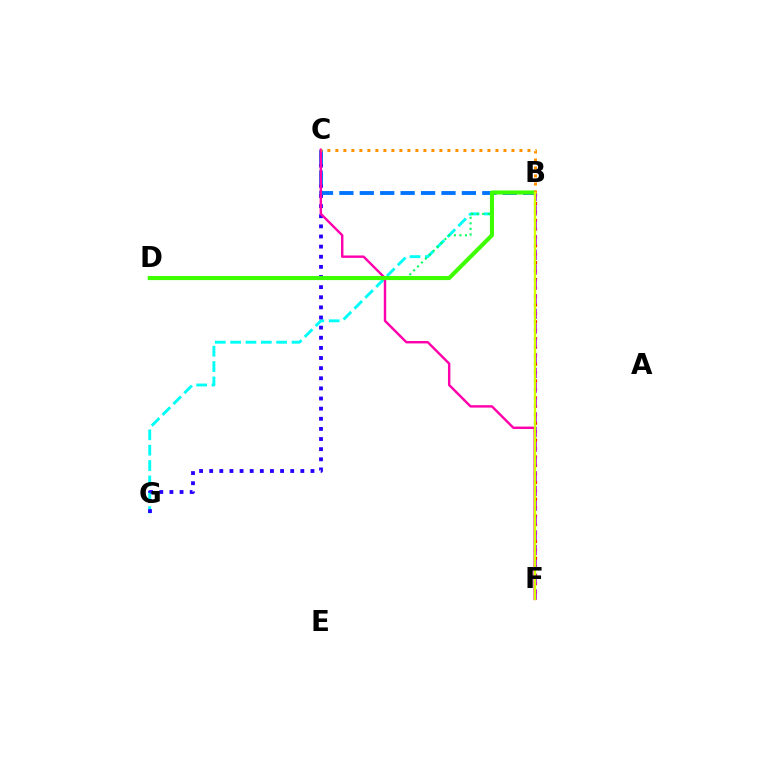{('B', 'G'): [{'color': '#00fff6', 'line_style': 'dashed', 'thickness': 2.08}], ('B', 'D'): [{'color': '#00ff5c', 'line_style': 'dotted', 'thickness': 1.5}, {'color': '#3dff00', 'line_style': 'solid', 'thickness': 2.93}], ('C', 'G'): [{'color': '#2500ff', 'line_style': 'dotted', 'thickness': 2.75}], ('B', 'C'): [{'color': '#0074ff', 'line_style': 'dashed', 'thickness': 2.77}, {'color': '#ff9400', 'line_style': 'dotted', 'thickness': 2.17}], ('C', 'F'): [{'color': '#ff00ac', 'line_style': 'solid', 'thickness': 1.74}], ('B', 'F'): [{'color': '#ff0000', 'line_style': 'dotted', 'thickness': 2.3}, {'color': '#b900ff', 'line_style': 'dashed', 'thickness': 2.01}, {'color': '#d1ff00', 'line_style': 'solid', 'thickness': 1.65}]}